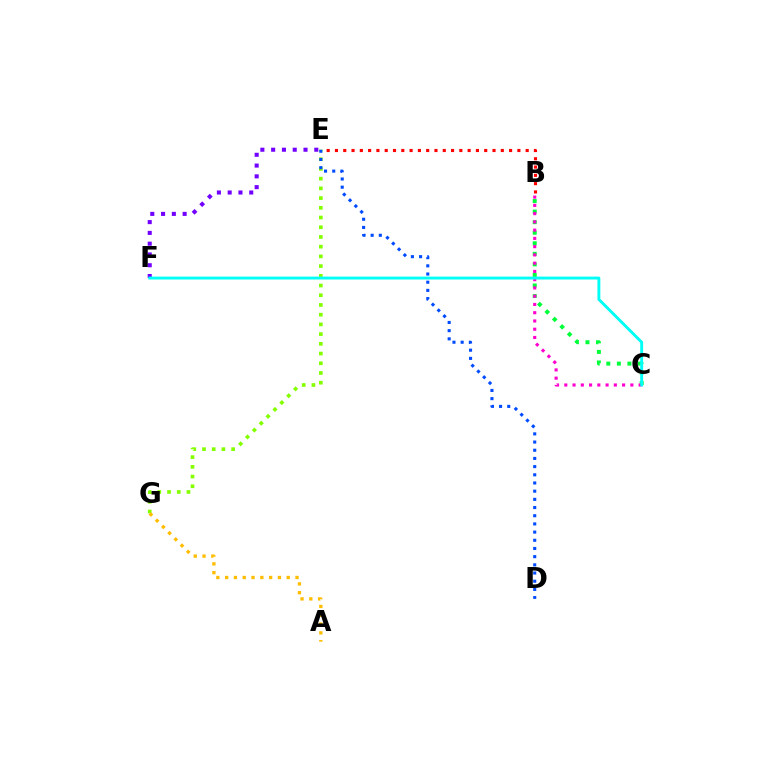{('E', 'F'): [{'color': '#7200ff', 'line_style': 'dotted', 'thickness': 2.93}], ('B', 'C'): [{'color': '#00ff39', 'line_style': 'dotted', 'thickness': 2.87}, {'color': '#ff00cf', 'line_style': 'dotted', 'thickness': 2.24}], ('E', 'G'): [{'color': '#84ff00', 'line_style': 'dotted', 'thickness': 2.64}], ('B', 'E'): [{'color': '#ff0000', 'line_style': 'dotted', 'thickness': 2.25}], ('A', 'G'): [{'color': '#ffbd00', 'line_style': 'dotted', 'thickness': 2.39}], ('C', 'F'): [{'color': '#00fff6', 'line_style': 'solid', 'thickness': 2.08}], ('D', 'E'): [{'color': '#004bff', 'line_style': 'dotted', 'thickness': 2.22}]}